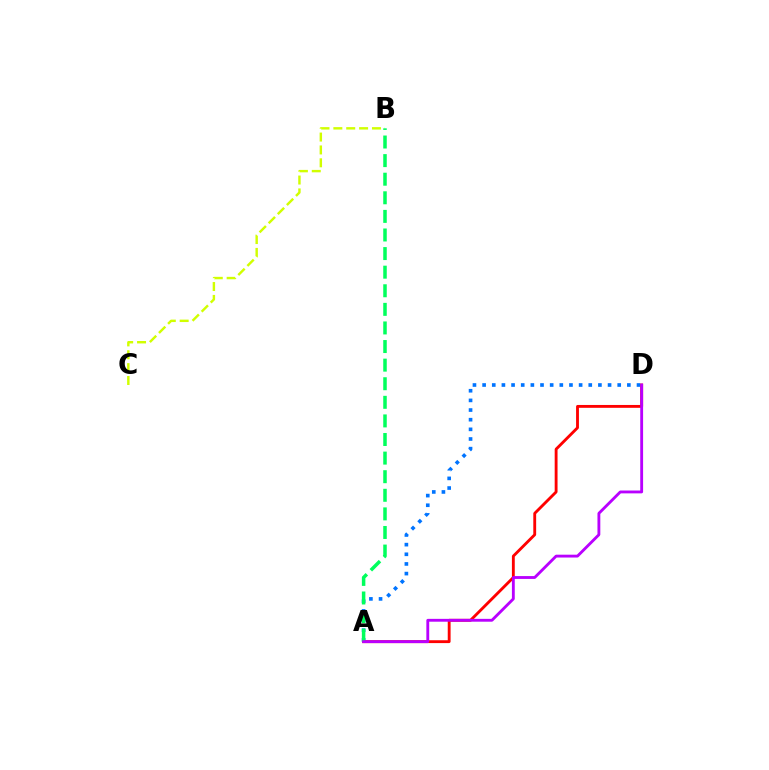{('A', 'D'): [{'color': '#0074ff', 'line_style': 'dotted', 'thickness': 2.62}, {'color': '#ff0000', 'line_style': 'solid', 'thickness': 2.06}, {'color': '#b900ff', 'line_style': 'solid', 'thickness': 2.05}], ('B', 'C'): [{'color': '#d1ff00', 'line_style': 'dashed', 'thickness': 1.75}], ('A', 'B'): [{'color': '#00ff5c', 'line_style': 'dashed', 'thickness': 2.53}]}